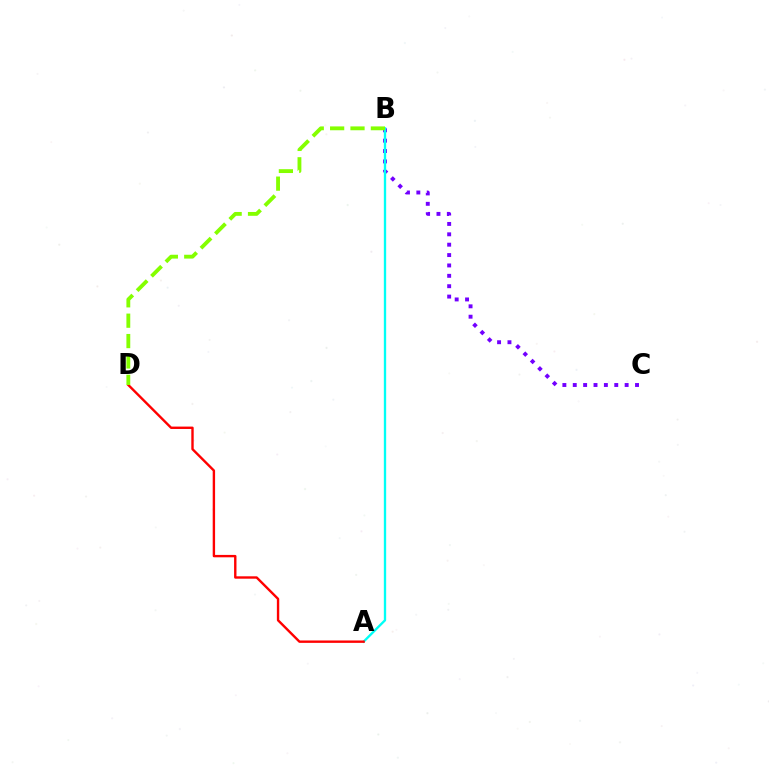{('B', 'C'): [{'color': '#7200ff', 'line_style': 'dotted', 'thickness': 2.82}], ('A', 'B'): [{'color': '#00fff6', 'line_style': 'solid', 'thickness': 1.68}], ('A', 'D'): [{'color': '#ff0000', 'line_style': 'solid', 'thickness': 1.72}], ('B', 'D'): [{'color': '#84ff00', 'line_style': 'dashed', 'thickness': 2.77}]}